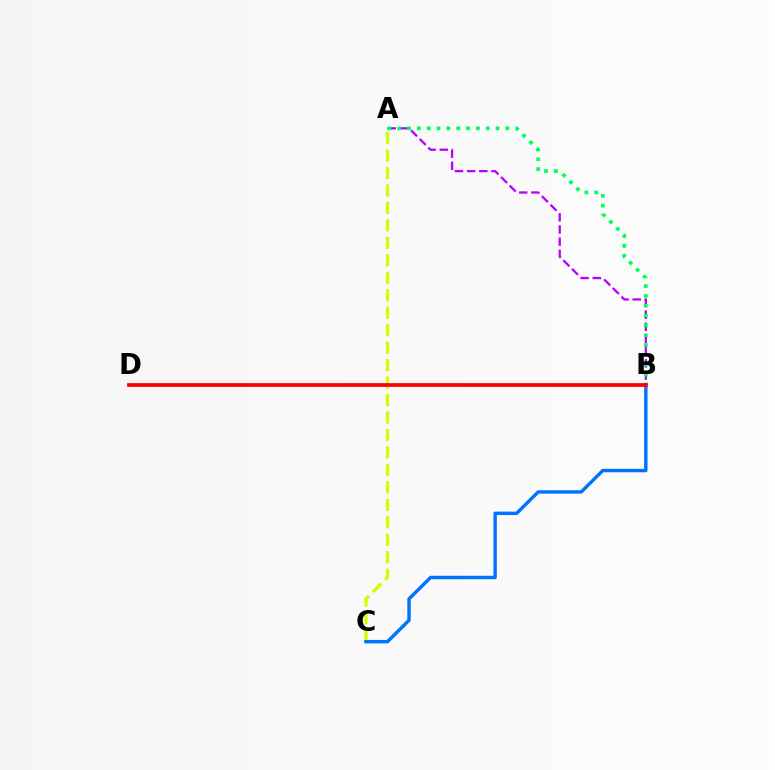{('A', 'C'): [{'color': '#d1ff00', 'line_style': 'dashed', 'thickness': 2.37}], ('A', 'B'): [{'color': '#b900ff', 'line_style': 'dashed', 'thickness': 1.65}, {'color': '#00ff5c', 'line_style': 'dotted', 'thickness': 2.67}], ('B', 'C'): [{'color': '#0074ff', 'line_style': 'solid', 'thickness': 2.47}], ('B', 'D'): [{'color': '#ff0000', 'line_style': 'solid', 'thickness': 2.68}]}